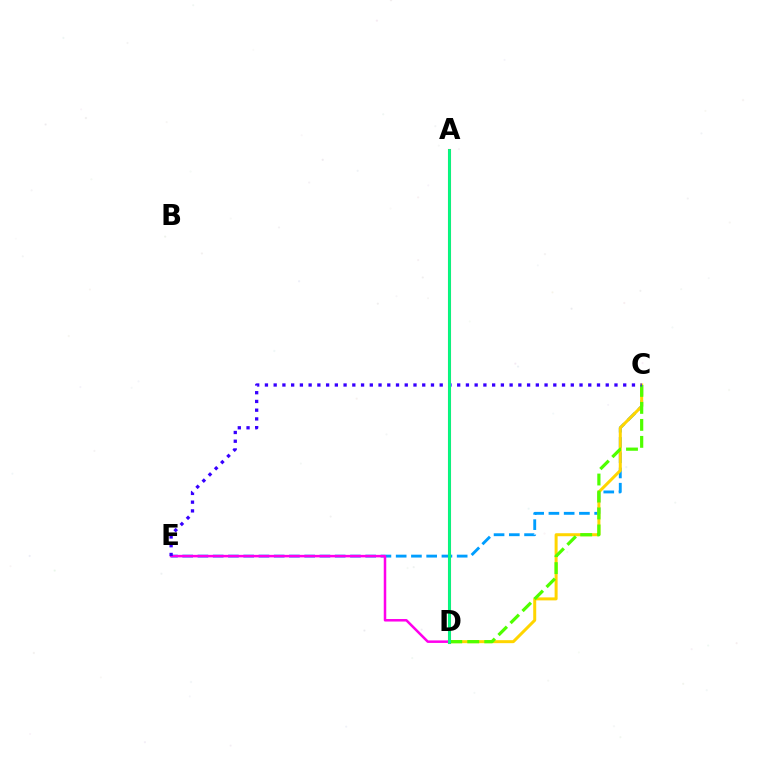{('C', 'E'): [{'color': '#009eff', 'line_style': 'dashed', 'thickness': 2.07}, {'color': '#3700ff', 'line_style': 'dotted', 'thickness': 2.37}], ('C', 'D'): [{'color': '#ffd500', 'line_style': 'solid', 'thickness': 2.16}, {'color': '#4fff00', 'line_style': 'dashed', 'thickness': 2.31}], ('A', 'D'): [{'color': '#ff0000', 'line_style': 'solid', 'thickness': 2.2}, {'color': '#00ff86', 'line_style': 'solid', 'thickness': 2.07}], ('D', 'E'): [{'color': '#ff00ed', 'line_style': 'solid', 'thickness': 1.81}]}